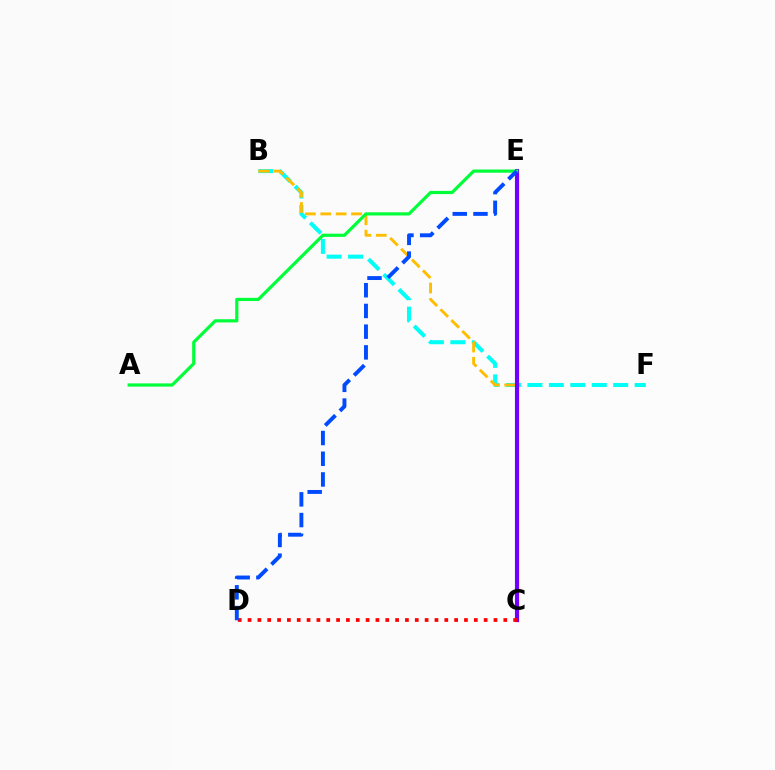{('C', 'E'): [{'color': '#84ff00', 'line_style': 'dotted', 'thickness': 1.79}, {'color': '#ff00cf', 'line_style': 'solid', 'thickness': 2.28}, {'color': '#7200ff', 'line_style': 'solid', 'thickness': 2.96}], ('B', 'F'): [{'color': '#00fff6', 'line_style': 'dashed', 'thickness': 2.91}], ('B', 'C'): [{'color': '#ffbd00', 'line_style': 'dashed', 'thickness': 2.09}], ('C', 'D'): [{'color': '#ff0000', 'line_style': 'dotted', 'thickness': 2.67}], ('A', 'E'): [{'color': '#00ff39', 'line_style': 'solid', 'thickness': 2.3}], ('D', 'E'): [{'color': '#004bff', 'line_style': 'dashed', 'thickness': 2.81}]}